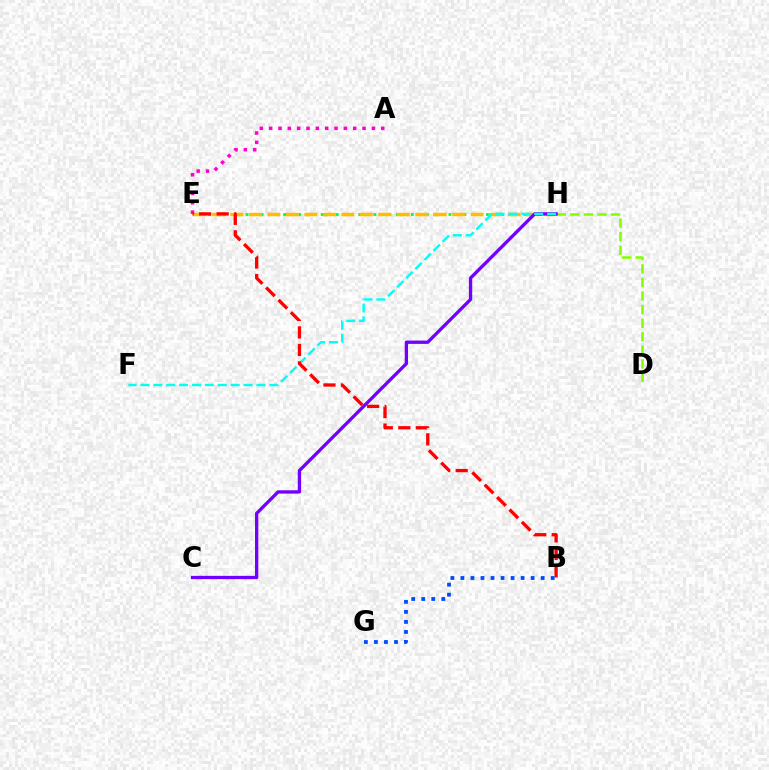{('D', 'H'): [{'color': '#84ff00', 'line_style': 'dashed', 'thickness': 1.84}], ('E', 'H'): [{'color': '#00ff39', 'line_style': 'dotted', 'thickness': 2.04}, {'color': '#ffbd00', 'line_style': 'dashed', 'thickness': 2.51}], ('A', 'E'): [{'color': '#ff00cf', 'line_style': 'dotted', 'thickness': 2.54}], ('C', 'H'): [{'color': '#7200ff', 'line_style': 'solid', 'thickness': 2.39}], ('F', 'H'): [{'color': '#00fff6', 'line_style': 'dashed', 'thickness': 1.75}], ('B', 'E'): [{'color': '#ff0000', 'line_style': 'dashed', 'thickness': 2.38}], ('B', 'G'): [{'color': '#004bff', 'line_style': 'dotted', 'thickness': 2.73}]}